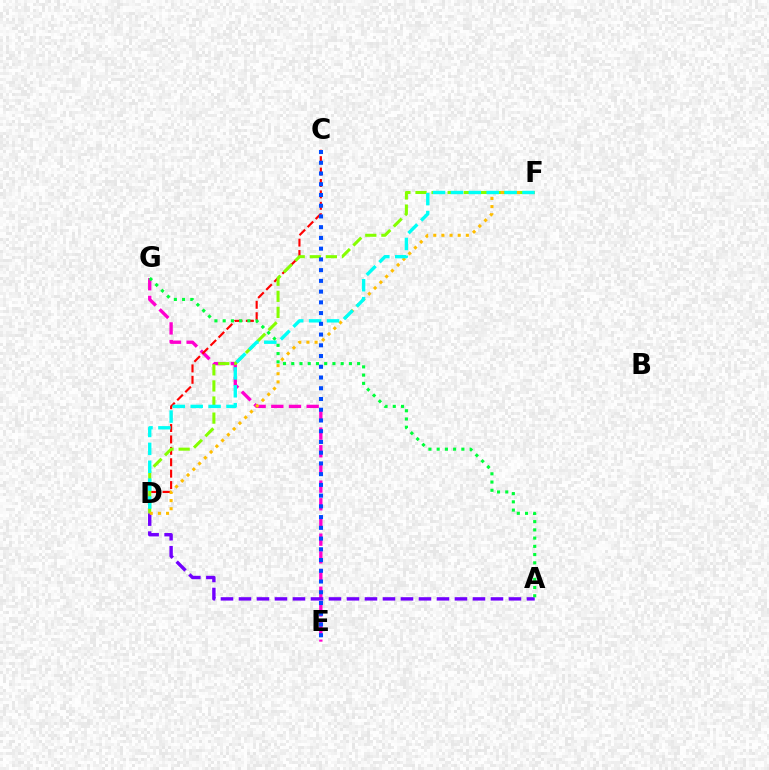{('E', 'G'): [{'color': '#ff00cf', 'line_style': 'dashed', 'thickness': 2.4}], ('C', 'D'): [{'color': '#ff0000', 'line_style': 'dashed', 'thickness': 1.55}], ('A', 'D'): [{'color': '#7200ff', 'line_style': 'dashed', 'thickness': 2.45}], ('A', 'G'): [{'color': '#00ff39', 'line_style': 'dotted', 'thickness': 2.24}], ('D', 'F'): [{'color': '#84ff00', 'line_style': 'dashed', 'thickness': 2.19}, {'color': '#ffbd00', 'line_style': 'dotted', 'thickness': 2.21}, {'color': '#00fff6', 'line_style': 'dashed', 'thickness': 2.43}], ('C', 'E'): [{'color': '#004bff', 'line_style': 'dotted', 'thickness': 2.92}]}